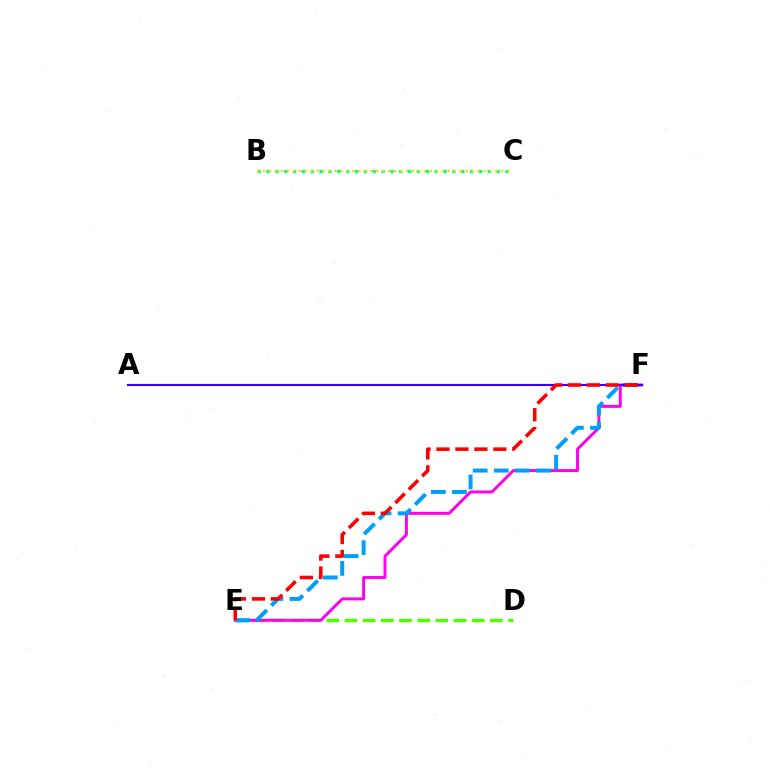{('B', 'C'): [{'color': '#00ff86', 'line_style': 'dotted', 'thickness': 2.4}, {'color': '#ffd500', 'line_style': 'dotted', 'thickness': 1.62}], ('D', 'E'): [{'color': '#4fff00', 'line_style': 'dashed', 'thickness': 2.47}], ('E', 'F'): [{'color': '#ff00ed', 'line_style': 'solid', 'thickness': 2.11}, {'color': '#009eff', 'line_style': 'dashed', 'thickness': 2.86}, {'color': '#ff0000', 'line_style': 'dashed', 'thickness': 2.57}], ('A', 'F'): [{'color': '#3700ff', 'line_style': 'solid', 'thickness': 1.53}]}